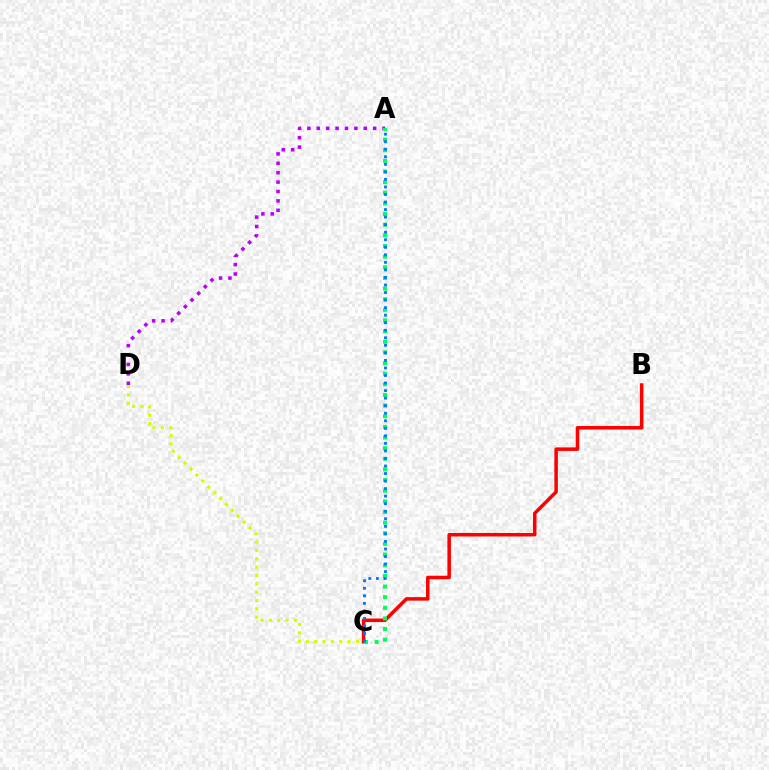{('B', 'C'): [{'color': '#ff0000', 'line_style': 'solid', 'thickness': 2.53}], ('C', 'D'): [{'color': '#d1ff00', 'line_style': 'dotted', 'thickness': 2.27}], ('A', 'D'): [{'color': '#b900ff', 'line_style': 'dotted', 'thickness': 2.55}], ('A', 'C'): [{'color': '#00ff5c', 'line_style': 'dotted', 'thickness': 2.89}, {'color': '#0074ff', 'line_style': 'dotted', 'thickness': 2.05}]}